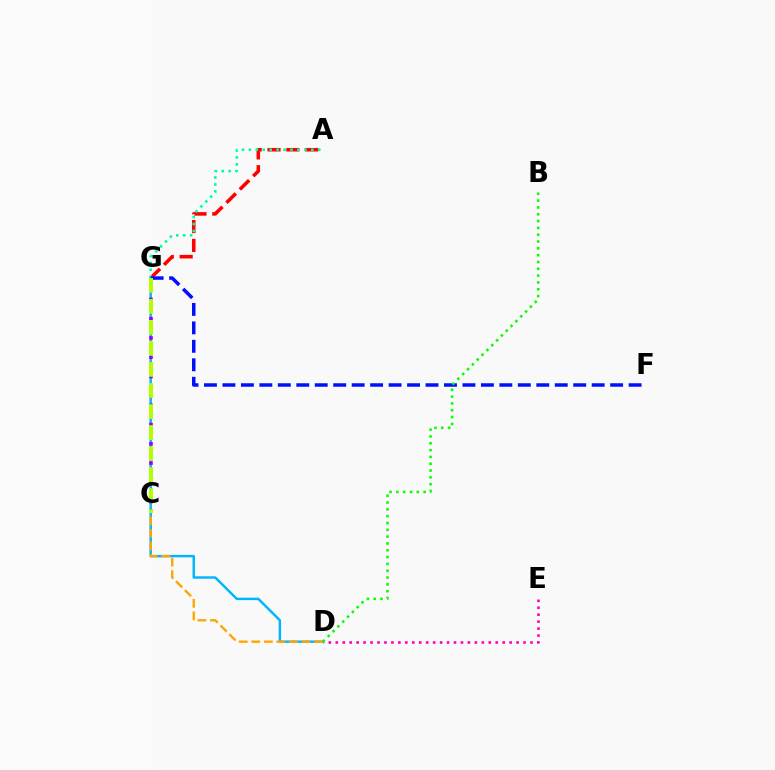{('D', 'G'): [{'color': '#00b5ff', 'line_style': 'solid', 'thickness': 1.76}], ('D', 'E'): [{'color': '#ff00bd', 'line_style': 'dotted', 'thickness': 1.89}], ('A', 'G'): [{'color': '#ff0000', 'line_style': 'dashed', 'thickness': 2.56}, {'color': '#00ff9d', 'line_style': 'dotted', 'thickness': 1.88}], ('C', 'D'): [{'color': '#ffa500', 'line_style': 'dashed', 'thickness': 1.7}], ('C', 'G'): [{'color': '#9b00ff', 'line_style': 'dotted', 'thickness': 2.61}, {'color': '#b3ff00', 'line_style': 'dashed', 'thickness': 2.86}], ('F', 'G'): [{'color': '#0010ff', 'line_style': 'dashed', 'thickness': 2.51}], ('B', 'D'): [{'color': '#08ff00', 'line_style': 'dotted', 'thickness': 1.85}]}